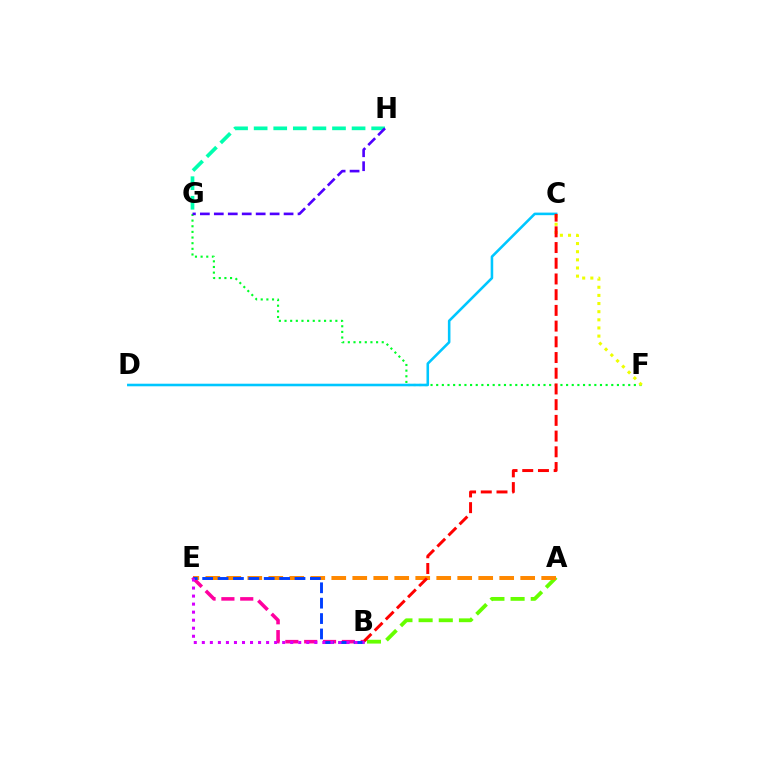{('F', 'G'): [{'color': '#00ff27', 'line_style': 'dotted', 'thickness': 1.53}], ('G', 'H'): [{'color': '#00ffaf', 'line_style': 'dashed', 'thickness': 2.66}, {'color': '#4f00ff', 'line_style': 'dashed', 'thickness': 1.9}], ('C', 'D'): [{'color': '#00c7ff', 'line_style': 'solid', 'thickness': 1.85}], ('A', 'B'): [{'color': '#66ff00', 'line_style': 'dashed', 'thickness': 2.74}], ('A', 'E'): [{'color': '#ff8800', 'line_style': 'dashed', 'thickness': 2.85}], ('C', 'F'): [{'color': '#eeff00', 'line_style': 'dotted', 'thickness': 2.21}], ('B', 'C'): [{'color': '#ff0000', 'line_style': 'dashed', 'thickness': 2.13}], ('B', 'E'): [{'color': '#ff00a0', 'line_style': 'dashed', 'thickness': 2.56}, {'color': '#003fff', 'line_style': 'dashed', 'thickness': 2.09}, {'color': '#d600ff', 'line_style': 'dotted', 'thickness': 2.18}]}